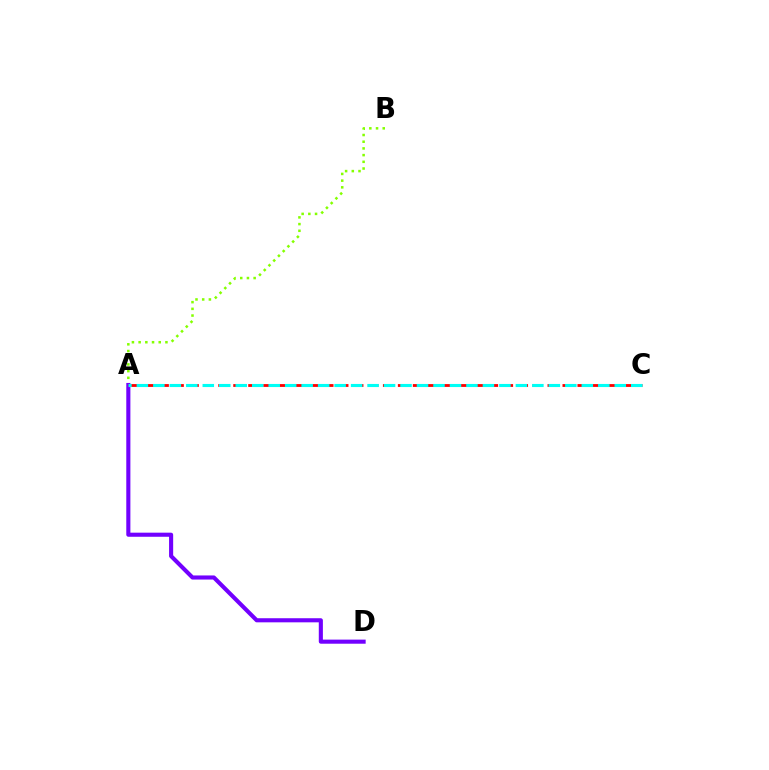{('A', 'B'): [{'color': '#84ff00', 'line_style': 'dotted', 'thickness': 1.82}], ('A', 'D'): [{'color': '#7200ff', 'line_style': 'solid', 'thickness': 2.95}], ('A', 'C'): [{'color': '#ff0000', 'line_style': 'dashed', 'thickness': 2.03}, {'color': '#00fff6', 'line_style': 'dashed', 'thickness': 2.24}]}